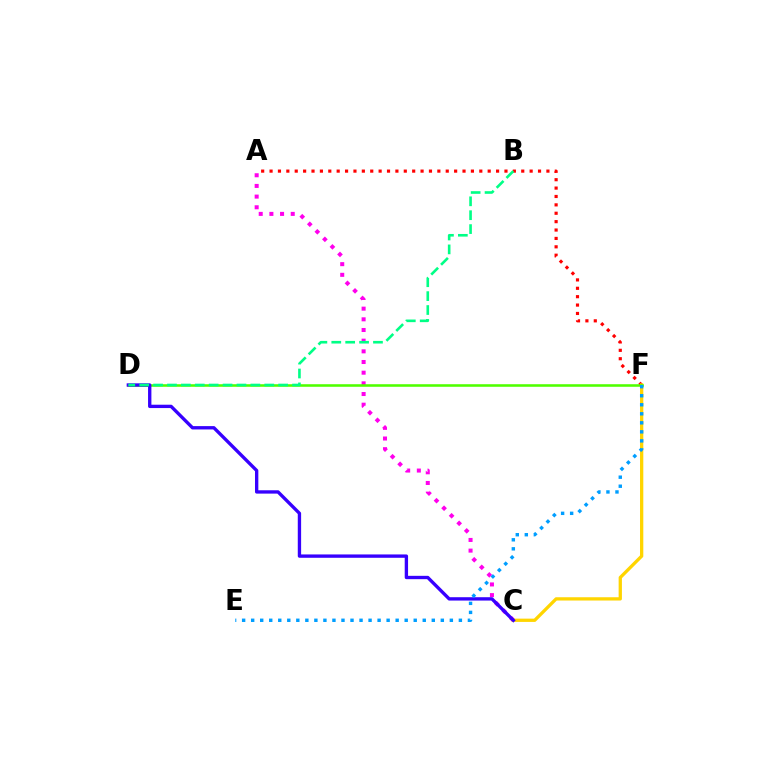{('A', 'C'): [{'color': '#ff00ed', 'line_style': 'dotted', 'thickness': 2.9}], ('A', 'F'): [{'color': '#ff0000', 'line_style': 'dotted', 'thickness': 2.28}], ('C', 'F'): [{'color': '#ffd500', 'line_style': 'solid', 'thickness': 2.36}], ('D', 'F'): [{'color': '#4fff00', 'line_style': 'solid', 'thickness': 1.84}], ('C', 'D'): [{'color': '#3700ff', 'line_style': 'solid', 'thickness': 2.41}], ('B', 'D'): [{'color': '#00ff86', 'line_style': 'dashed', 'thickness': 1.89}], ('E', 'F'): [{'color': '#009eff', 'line_style': 'dotted', 'thickness': 2.45}]}